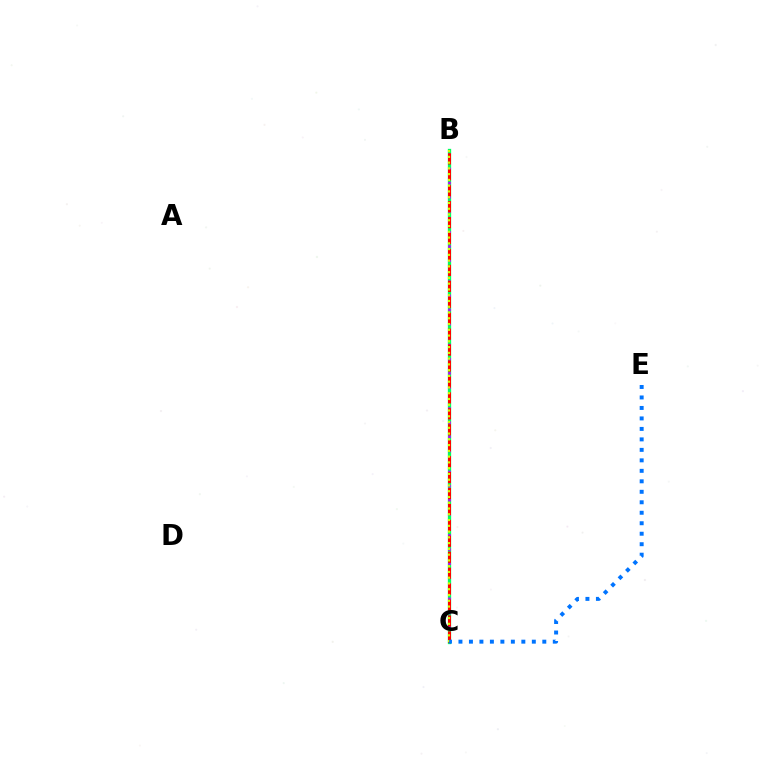{('B', 'C'): [{'color': '#00ff5c', 'line_style': 'solid', 'thickness': 2.37}, {'color': '#b900ff', 'line_style': 'dotted', 'thickness': 1.91}, {'color': '#ff0000', 'line_style': 'dashed', 'thickness': 2.16}, {'color': '#d1ff00', 'line_style': 'dotted', 'thickness': 1.57}], ('C', 'E'): [{'color': '#0074ff', 'line_style': 'dotted', 'thickness': 2.85}]}